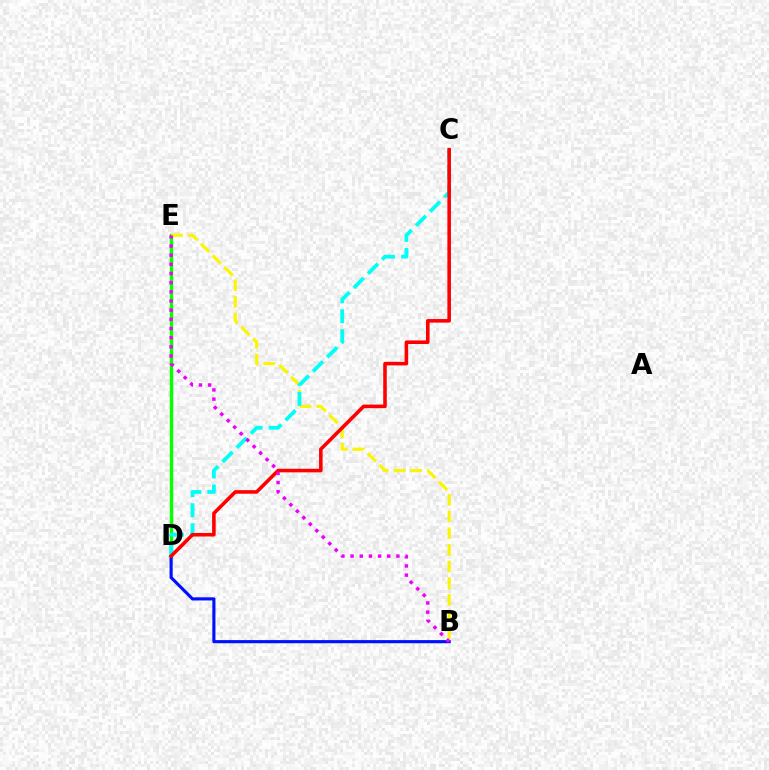{('D', 'E'): [{'color': '#08ff00', 'line_style': 'solid', 'thickness': 2.44}], ('B', 'D'): [{'color': '#0010ff', 'line_style': 'solid', 'thickness': 2.25}], ('B', 'E'): [{'color': '#fcf500', 'line_style': 'dashed', 'thickness': 2.26}, {'color': '#ee00ff', 'line_style': 'dotted', 'thickness': 2.49}], ('C', 'D'): [{'color': '#00fff6', 'line_style': 'dashed', 'thickness': 2.73}, {'color': '#ff0000', 'line_style': 'solid', 'thickness': 2.57}]}